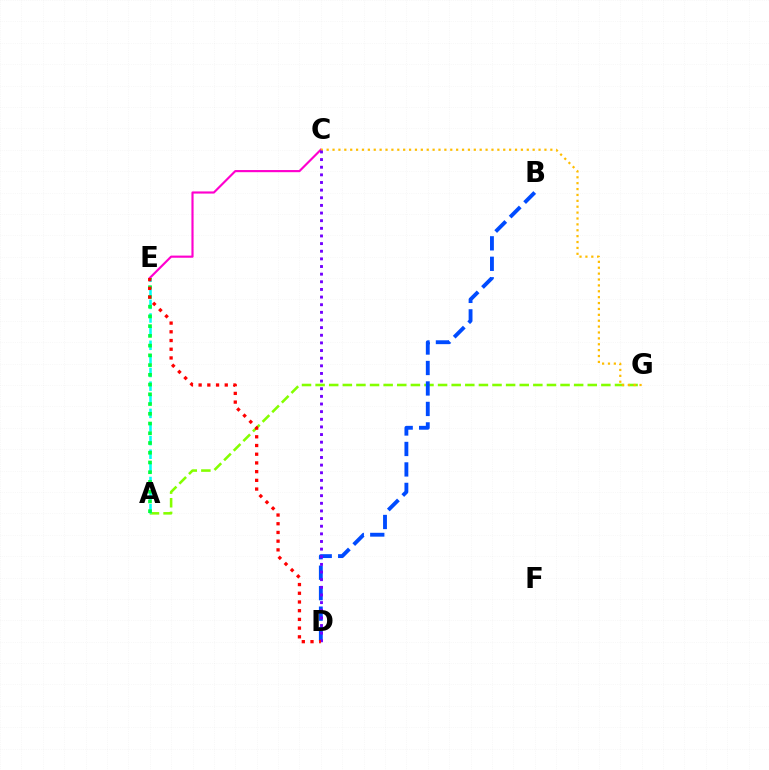{('A', 'G'): [{'color': '#84ff00', 'line_style': 'dashed', 'thickness': 1.85}], ('A', 'E'): [{'color': '#00fff6', 'line_style': 'dashed', 'thickness': 1.85}, {'color': '#00ff39', 'line_style': 'dotted', 'thickness': 2.65}], ('C', 'E'): [{'color': '#ff00cf', 'line_style': 'solid', 'thickness': 1.55}], ('B', 'D'): [{'color': '#004bff', 'line_style': 'dashed', 'thickness': 2.78}], ('C', 'G'): [{'color': '#ffbd00', 'line_style': 'dotted', 'thickness': 1.6}], ('C', 'D'): [{'color': '#7200ff', 'line_style': 'dotted', 'thickness': 2.08}], ('D', 'E'): [{'color': '#ff0000', 'line_style': 'dotted', 'thickness': 2.37}]}